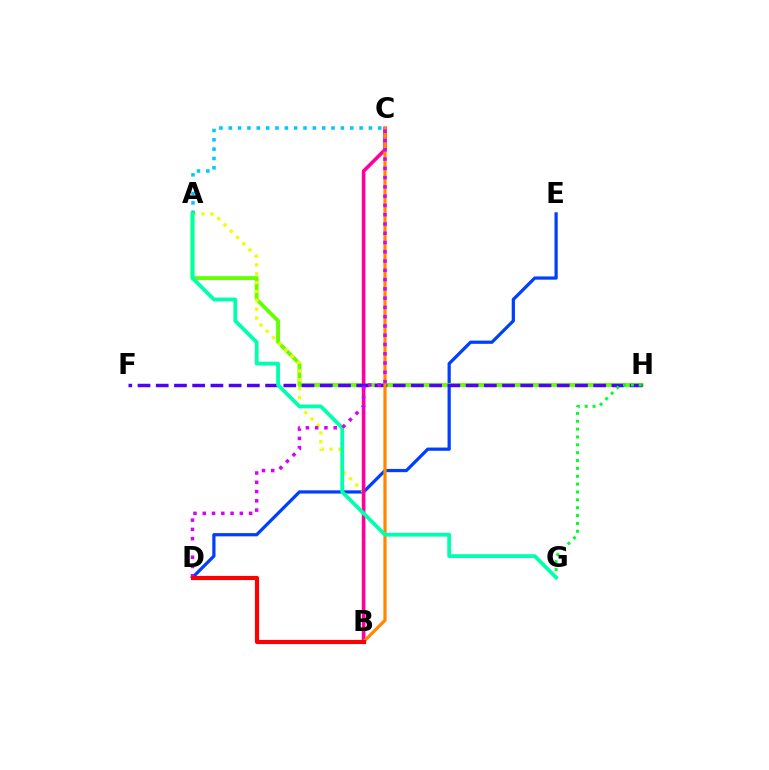{('D', 'E'): [{'color': '#003fff', 'line_style': 'solid', 'thickness': 2.32}], ('A', 'H'): [{'color': '#66ff00', 'line_style': 'solid', 'thickness': 2.76}], ('A', 'B'): [{'color': '#eeff00', 'line_style': 'dotted', 'thickness': 2.4}], ('B', 'C'): [{'color': '#ff00a0', 'line_style': 'solid', 'thickness': 2.6}, {'color': '#ff8800', 'line_style': 'solid', 'thickness': 2.32}], ('F', 'H'): [{'color': '#4f00ff', 'line_style': 'dashed', 'thickness': 2.48}], ('G', 'H'): [{'color': '#00ff27', 'line_style': 'dotted', 'thickness': 2.13}], ('A', 'C'): [{'color': '#00c7ff', 'line_style': 'dotted', 'thickness': 2.54}], ('A', 'G'): [{'color': '#00ffaf', 'line_style': 'solid', 'thickness': 2.73}], ('C', 'D'): [{'color': '#d600ff', 'line_style': 'dotted', 'thickness': 2.52}], ('B', 'D'): [{'color': '#ff0000', 'line_style': 'solid', 'thickness': 2.98}]}